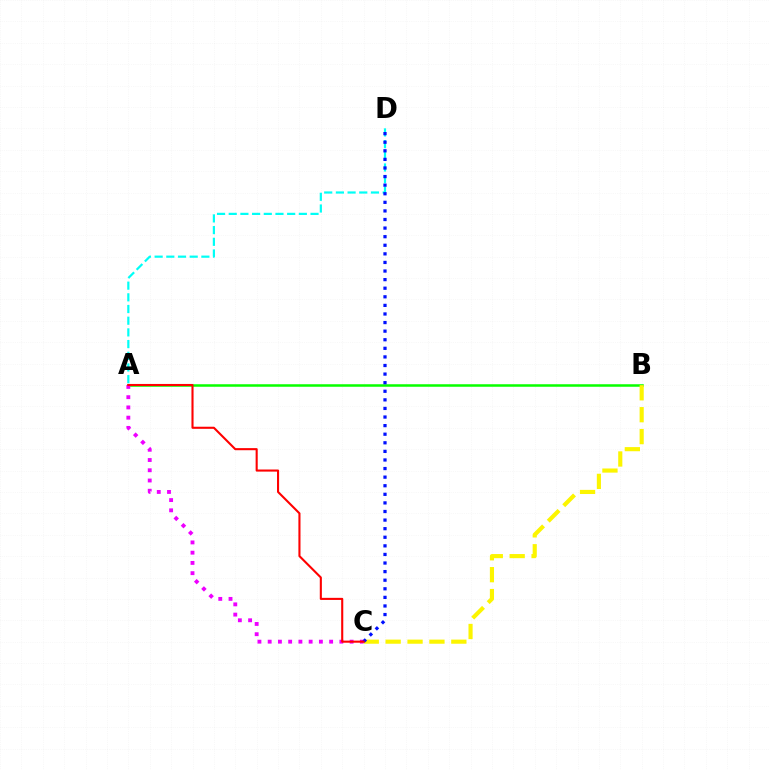{('A', 'D'): [{'color': '#00fff6', 'line_style': 'dashed', 'thickness': 1.59}], ('A', 'B'): [{'color': '#08ff00', 'line_style': 'solid', 'thickness': 1.81}], ('B', 'C'): [{'color': '#fcf500', 'line_style': 'dashed', 'thickness': 2.97}], ('A', 'C'): [{'color': '#ee00ff', 'line_style': 'dotted', 'thickness': 2.78}, {'color': '#ff0000', 'line_style': 'solid', 'thickness': 1.51}], ('C', 'D'): [{'color': '#0010ff', 'line_style': 'dotted', 'thickness': 2.33}]}